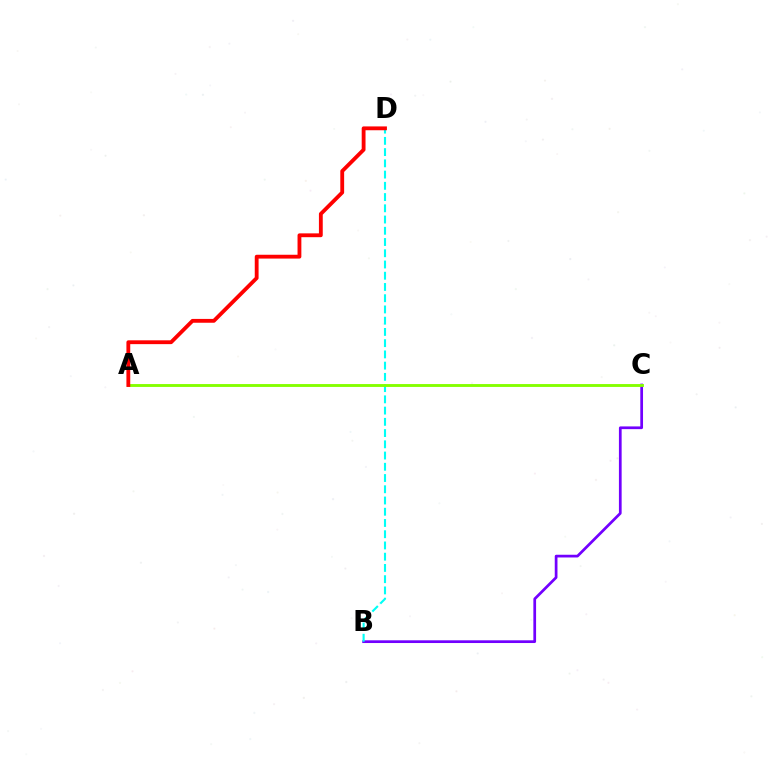{('B', 'C'): [{'color': '#7200ff', 'line_style': 'solid', 'thickness': 1.96}], ('B', 'D'): [{'color': '#00fff6', 'line_style': 'dashed', 'thickness': 1.53}], ('A', 'C'): [{'color': '#84ff00', 'line_style': 'solid', 'thickness': 2.07}], ('A', 'D'): [{'color': '#ff0000', 'line_style': 'solid', 'thickness': 2.76}]}